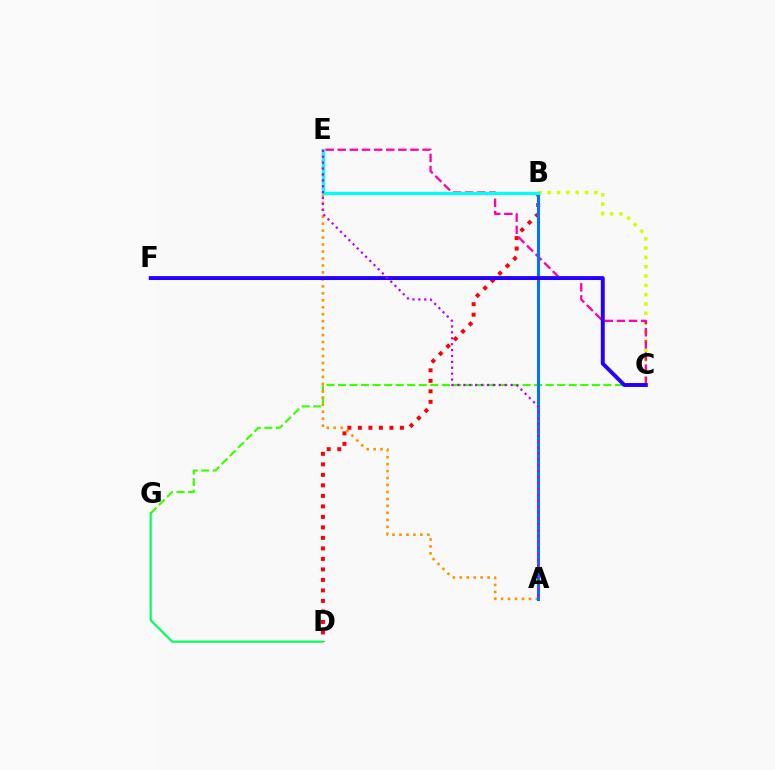{('C', 'G'): [{'color': '#3dff00', 'line_style': 'dashed', 'thickness': 1.57}], ('B', 'D'): [{'color': '#ff0000', 'line_style': 'dotted', 'thickness': 2.85}], ('B', 'C'): [{'color': '#d1ff00', 'line_style': 'dotted', 'thickness': 2.53}], ('A', 'E'): [{'color': '#ff9400', 'line_style': 'dotted', 'thickness': 1.89}, {'color': '#b900ff', 'line_style': 'dotted', 'thickness': 1.6}], ('C', 'E'): [{'color': '#ff00ac', 'line_style': 'dashed', 'thickness': 1.65}], ('A', 'B'): [{'color': '#0074ff', 'line_style': 'solid', 'thickness': 2.21}], ('C', 'F'): [{'color': '#2500ff', 'line_style': 'solid', 'thickness': 2.83}], ('D', 'G'): [{'color': '#00ff5c', 'line_style': 'solid', 'thickness': 1.55}], ('B', 'E'): [{'color': '#00fff6', 'line_style': 'solid', 'thickness': 2.31}]}